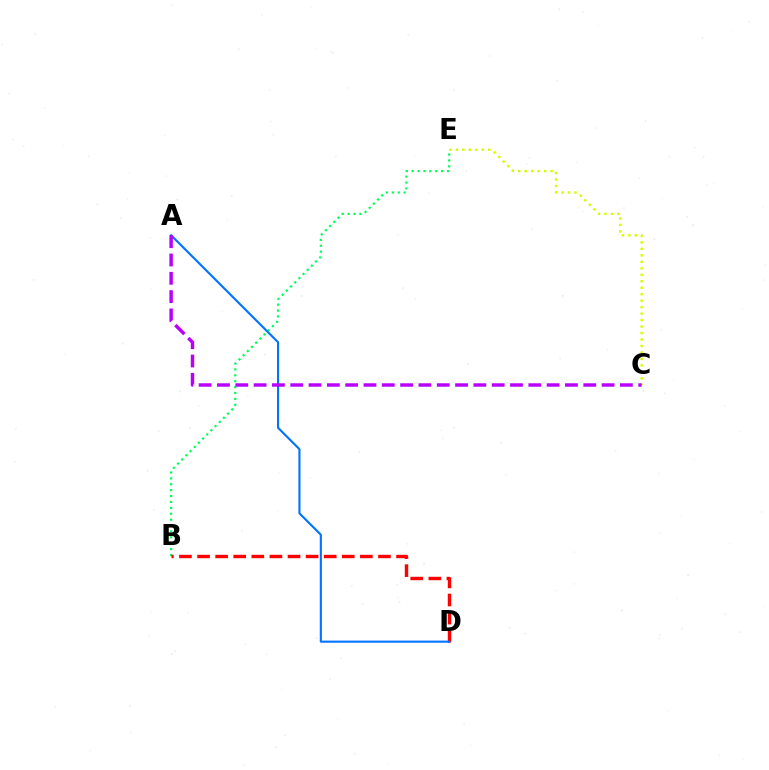{('B', 'E'): [{'color': '#00ff5c', 'line_style': 'dotted', 'thickness': 1.6}], ('C', 'E'): [{'color': '#d1ff00', 'line_style': 'dotted', 'thickness': 1.76}], ('B', 'D'): [{'color': '#ff0000', 'line_style': 'dashed', 'thickness': 2.46}], ('A', 'D'): [{'color': '#0074ff', 'line_style': 'solid', 'thickness': 1.53}], ('A', 'C'): [{'color': '#b900ff', 'line_style': 'dashed', 'thickness': 2.49}]}